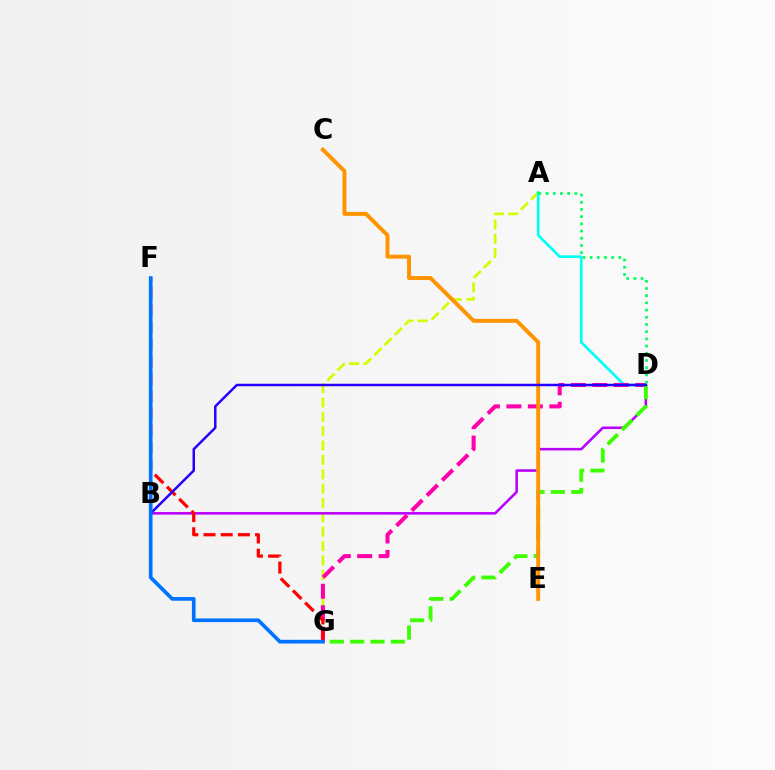{('A', 'G'): [{'color': '#d1ff00', 'line_style': 'dashed', 'thickness': 1.95}], ('A', 'D'): [{'color': '#00fff6', 'line_style': 'solid', 'thickness': 1.91}, {'color': '#00ff5c', 'line_style': 'dotted', 'thickness': 1.96}], ('B', 'D'): [{'color': '#b900ff', 'line_style': 'solid', 'thickness': 1.84}, {'color': '#2500ff', 'line_style': 'solid', 'thickness': 1.79}], ('D', 'G'): [{'color': '#ff00ac', 'line_style': 'dashed', 'thickness': 2.92}, {'color': '#3dff00', 'line_style': 'dashed', 'thickness': 2.76}], ('F', 'G'): [{'color': '#ff0000', 'line_style': 'dashed', 'thickness': 2.34}, {'color': '#0074ff', 'line_style': 'solid', 'thickness': 2.66}], ('C', 'E'): [{'color': '#ff9400', 'line_style': 'solid', 'thickness': 2.85}]}